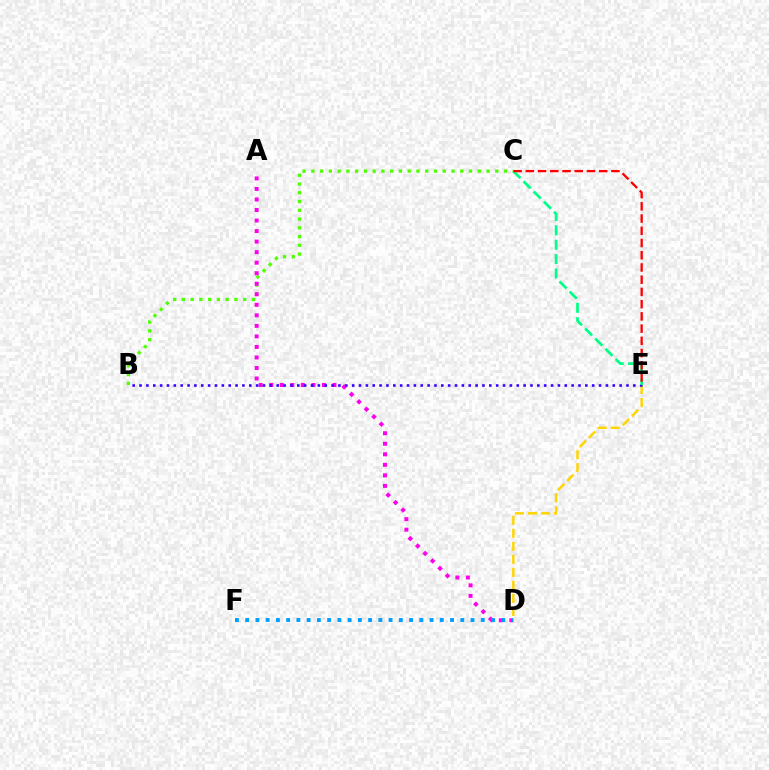{('D', 'E'): [{'color': '#ffd500', 'line_style': 'dashed', 'thickness': 1.77}], ('B', 'C'): [{'color': '#4fff00', 'line_style': 'dotted', 'thickness': 2.38}], ('A', 'D'): [{'color': '#ff00ed', 'line_style': 'dotted', 'thickness': 2.86}], ('B', 'E'): [{'color': '#3700ff', 'line_style': 'dotted', 'thickness': 1.86}], ('C', 'E'): [{'color': '#00ff86', 'line_style': 'dashed', 'thickness': 1.95}, {'color': '#ff0000', 'line_style': 'dashed', 'thickness': 1.66}], ('D', 'F'): [{'color': '#009eff', 'line_style': 'dotted', 'thickness': 2.78}]}